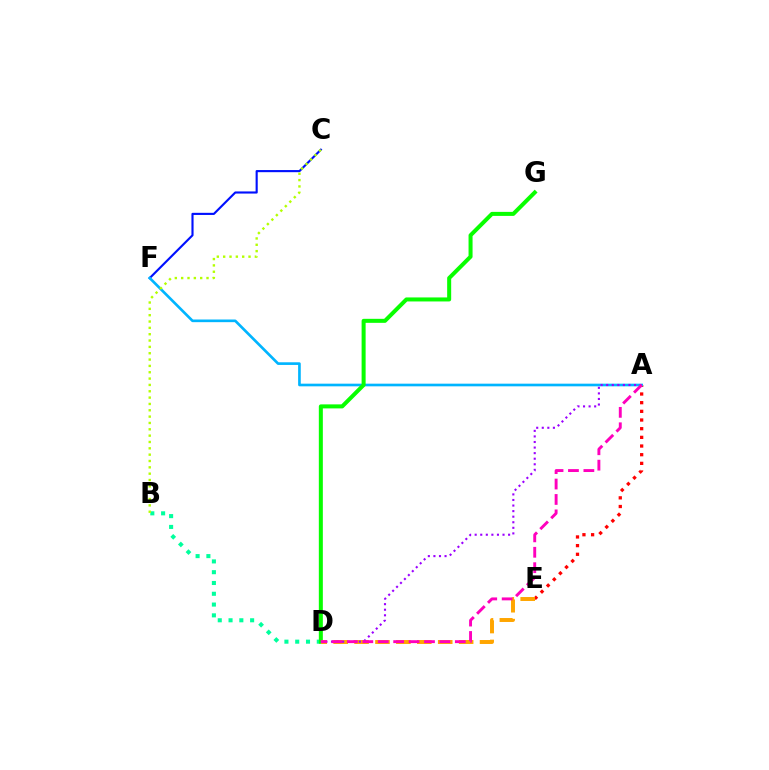{('B', 'D'): [{'color': '#00ff9d', 'line_style': 'dotted', 'thickness': 2.93}], ('C', 'F'): [{'color': '#0010ff', 'line_style': 'solid', 'thickness': 1.53}], ('A', 'E'): [{'color': '#ff0000', 'line_style': 'dotted', 'thickness': 2.36}], ('A', 'F'): [{'color': '#00b5ff', 'line_style': 'solid', 'thickness': 1.91}], ('D', 'G'): [{'color': '#08ff00', 'line_style': 'solid', 'thickness': 2.89}], ('D', 'E'): [{'color': '#ffa500', 'line_style': 'dashed', 'thickness': 2.84}], ('A', 'D'): [{'color': '#9b00ff', 'line_style': 'dotted', 'thickness': 1.51}, {'color': '#ff00bd', 'line_style': 'dashed', 'thickness': 2.09}], ('B', 'C'): [{'color': '#b3ff00', 'line_style': 'dotted', 'thickness': 1.72}]}